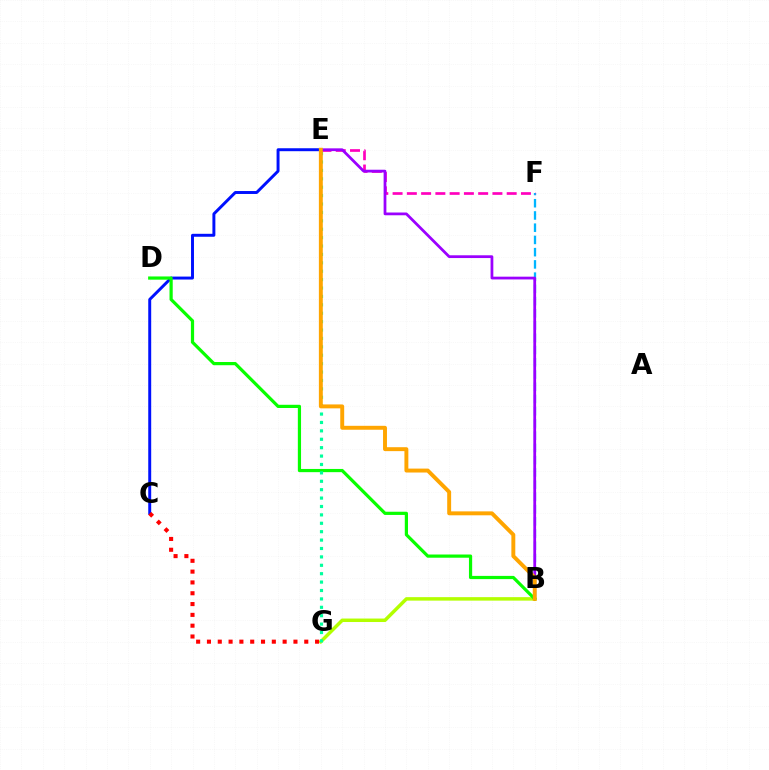{('B', 'F'): [{'color': '#00b5ff', 'line_style': 'dashed', 'thickness': 1.66}], ('E', 'F'): [{'color': '#ff00bd', 'line_style': 'dashed', 'thickness': 1.94}], ('B', 'E'): [{'color': '#9b00ff', 'line_style': 'solid', 'thickness': 1.99}, {'color': '#ffa500', 'line_style': 'solid', 'thickness': 2.83}], ('B', 'G'): [{'color': '#b3ff00', 'line_style': 'solid', 'thickness': 2.51}], ('C', 'E'): [{'color': '#0010ff', 'line_style': 'solid', 'thickness': 2.12}], ('B', 'D'): [{'color': '#08ff00', 'line_style': 'solid', 'thickness': 2.31}], ('E', 'G'): [{'color': '#00ff9d', 'line_style': 'dotted', 'thickness': 2.28}], ('C', 'G'): [{'color': '#ff0000', 'line_style': 'dotted', 'thickness': 2.94}]}